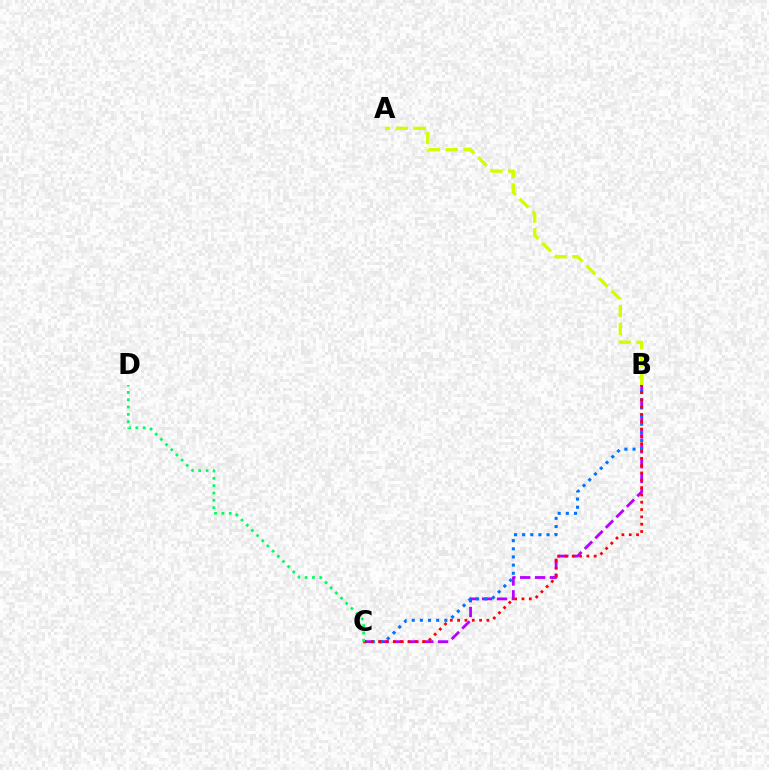{('B', 'C'): [{'color': '#b900ff', 'line_style': 'dashed', 'thickness': 2.02}, {'color': '#0074ff', 'line_style': 'dotted', 'thickness': 2.21}, {'color': '#ff0000', 'line_style': 'dotted', 'thickness': 1.99}], ('C', 'D'): [{'color': '#00ff5c', 'line_style': 'dotted', 'thickness': 1.99}], ('A', 'B'): [{'color': '#d1ff00', 'line_style': 'dashed', 'thickness': 2.42}]}